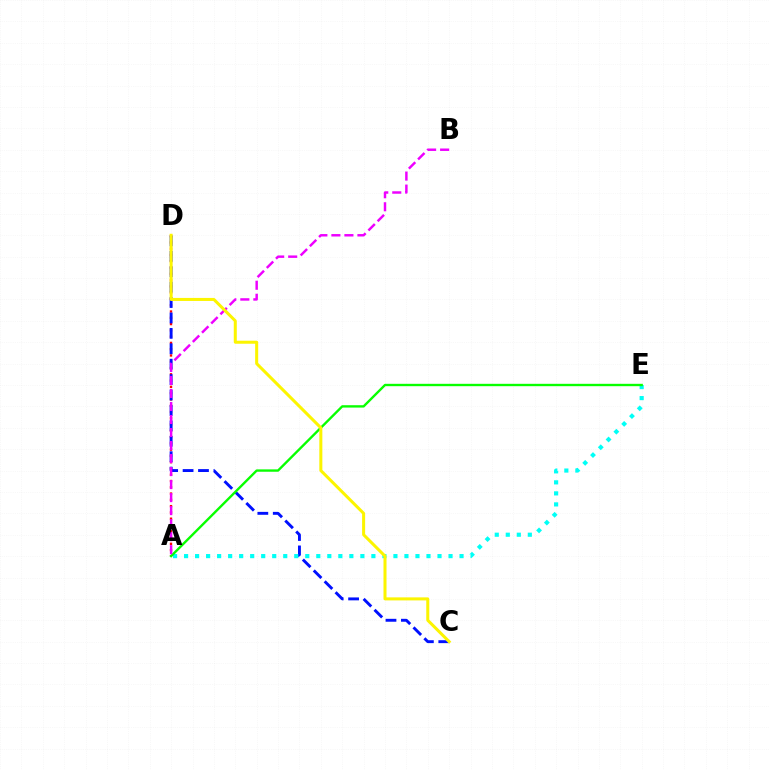{('A', 'D'): [{'color': '#ff0000', 'line_style': 'dotted', 'thickness': 1.71}], ('C', 'D'): [{'color': '#0010ff', 'line_style': 'dashed', 'thickness': 2.09}, {'color': '#fcf500', 'line_style': 'solid', 'thickness': 2.18}], ('A', 'E'): [{'color': '#00fff6', 'line_style': 'dotted', 'thickness': 2.99}, {'color': '#08ff00', 'line_style': 'solid', 'thickness': 1.71}], ('A', 'B'): [{'color': '#ee00ff', 'line_style': 'dashed', 'thickness': 1.77}]}